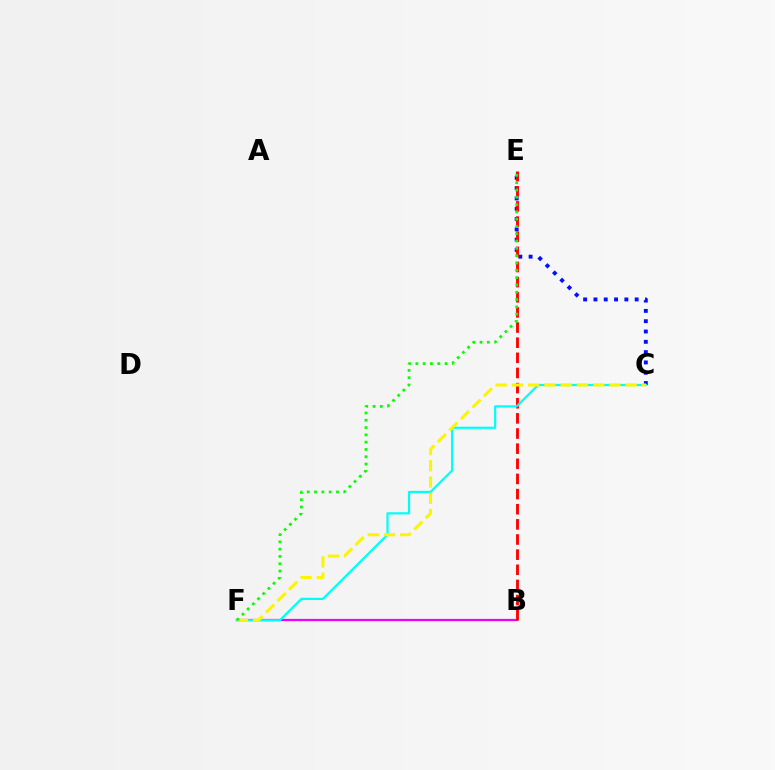{('C', 'E'): [{'color': '#0010ff', 'line_style': 'dotted', 'thickness': 2.8}], ('B', 'F'): [{'color': '#ee00ff', 'line_style': 'solid', 'thickness': 1.6}], ('B', 'E'): [{'color': '#ff0000', 'line_style': 'dashed', 'thickness': 2.06}], ('C', 'F'): [{'color': '#00fff6', 'line_style': 'solid', 'thickness': 1.59}, {'color': '#fcf500', 'line_style': 'dashed', 'thickness': 2.21}], ('E', 'F'): [{'color': '#08ff00', 'line_style': 'dotted', 'thickness': 1.98}]}